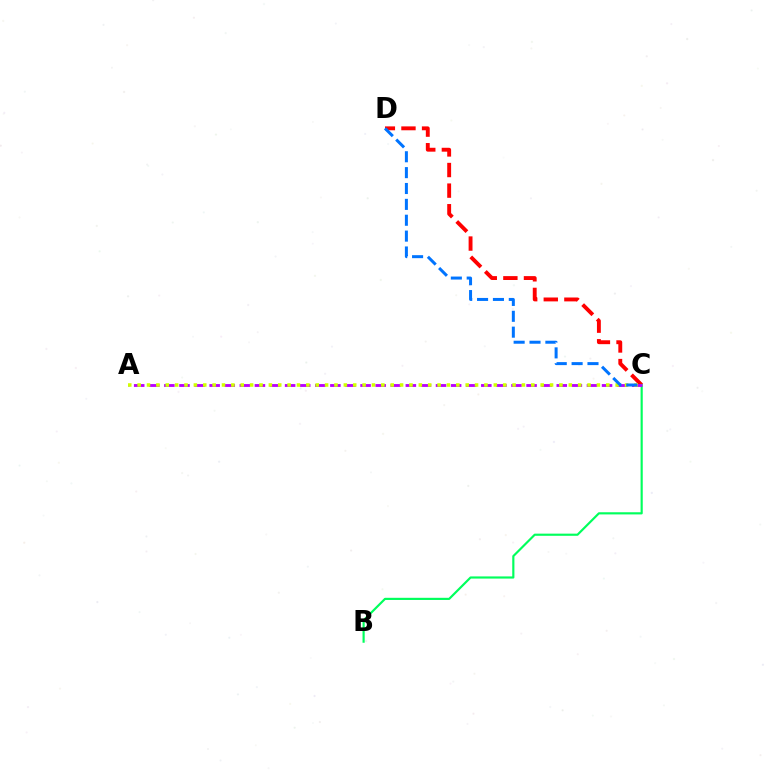{('C', 'D'): [{'color': '#ff0000', 'line_style': 'dashed', 'thickness': 2.8}, {'color': '#0074ff', 'line_style': 'dashed', 'thickness': 2.16}], ('B', 'C'): [{'color': '#00ff5c', 'line_style': 'solid', 'thickness': 1.56}], ('A', 'C'): [{'color': '#b900ff', 'line_style': 'dashed', 'thickness': 2.05}, {'color': '#d1ff00', 'line_style': 'dotted', 'thickness': 2.55}]}